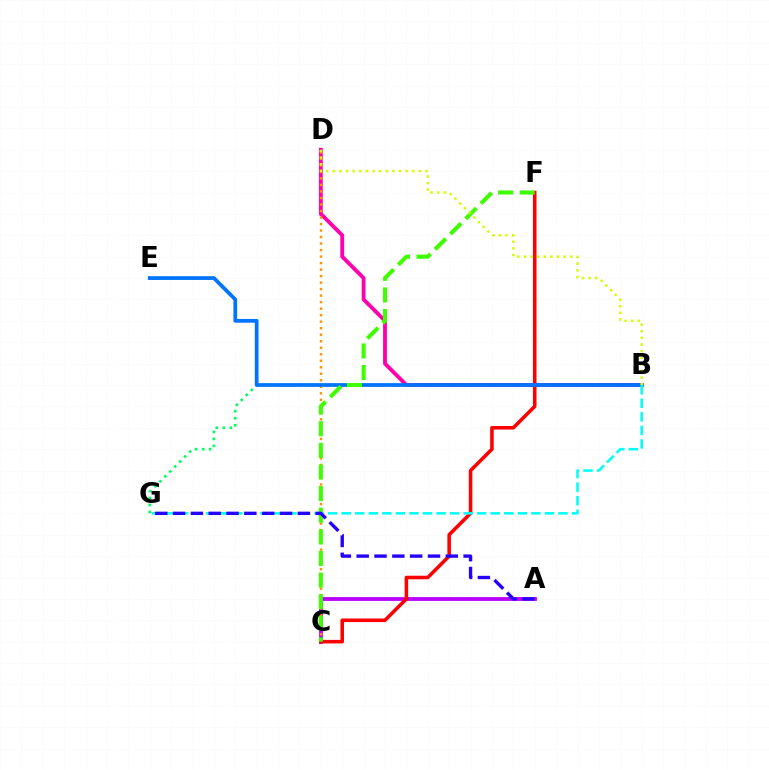{('A', 'C'): [{'color': '#b900ff', 'line_style': 'solid', 'thickness': 2.74}], ('B', 'G'): [{'color': '#00ff5c', 'line_style': 'dotted', 'thickness': 1.91}, {'color': '#00fff6', 'line_style': 'dashed', 'thickness': 1.84}], ('B', 'D'): [{'color': '#ff00ac', 'line_style': 'solid', 'thickness': 2.77}, {'color': '#d1ff00', 'line_style': 'dotted', 'thickness': 1.8}], ('C', 'D'): [{'color': '#ff9400', 'line_style': 'dotted', 'thickness': 1.77}], ('C', 'F'): [{'color': '#ff0000', 'line_style': 'solid', 'thickness': 2.56}, {'color': '#3dff00', 'line_style': 'dashed', 'thickness': 2.94}], ('B', 'E'): [{'color': '#0074ff', 'line_style': 'solid', 'thickness': 2.7}], ('A', 'G'): [{'color': '#2500ff', 'line_style': 'dashed', 'thickness': 2.42}]}